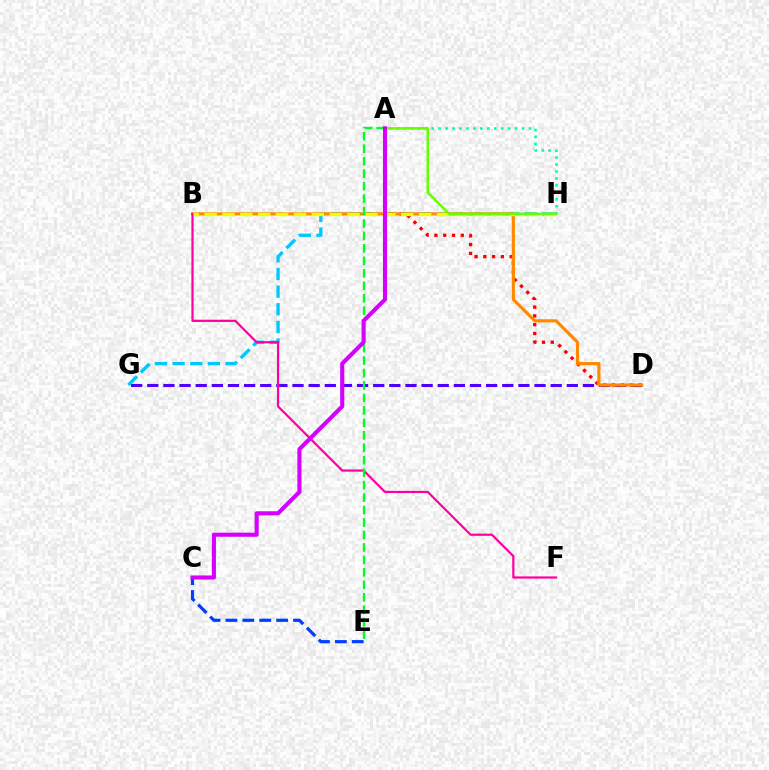{('G', 'H'): [{'color': '#00c7ff', 'line_style': 'dashed', 'thickness': 2.4}], ('D', 'G'): [{'color': '#4f00ff', 'line_style': 'dashed', 'thickness': 2.19}], ('A', 'D'): [{'color': '#ff0000', 'line_style': 'dotted', 'thickness': 2.39}], ('B', 'D'): [{'color': '#ff8800', 'line_style': 'solid', 'thickness': 2.28}], ('B', 'F'): [{'color': '#ff00a0', 'line_style': 'solid', 'thickness': 1.59}], ('B', 'H'): [{'color': '#eeff00', 'line_style': 'dashed', 'thickness': 2.43}], ('A', 'H'): [{'color': '#00ffaf', 'line_style': 'dotted', 'thickness': 1.89}, {'color': '#66ff00', 'line_style': 'solid', 'thickness': 1.82}], ('A', 'E'): [{'color': '#00ff27', 'line_style': 'dashed', 'thickness': 1.69}], ('C', 'E'): [{'color': '#003fff', 'line_style': 'dashed', 'thickness': 2.29}], ('A', 'C'): [{'color': '#d600ff', 'line_style': 'solid', 'thickness': 2.95}]}